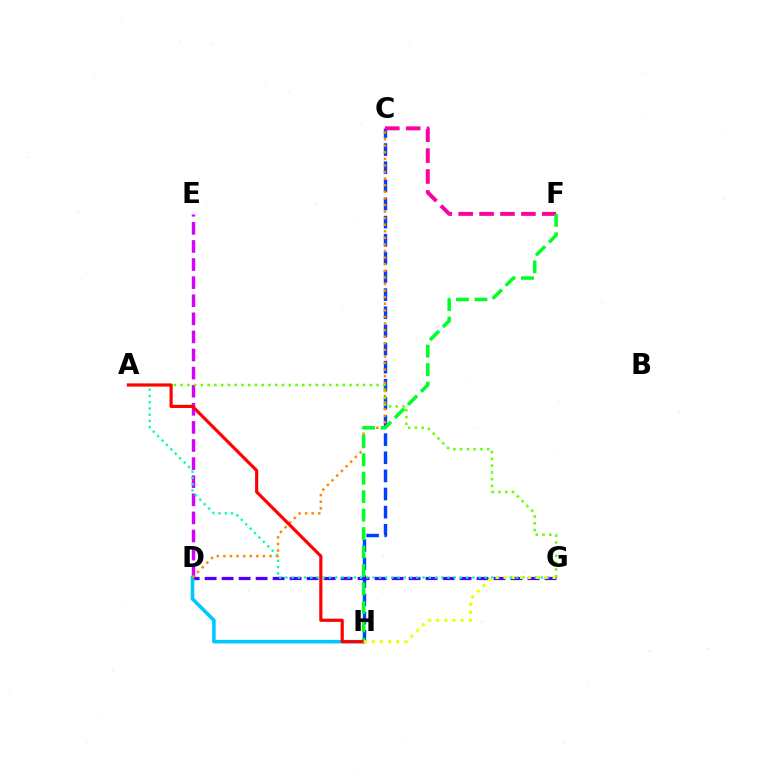{('D', 'E'): [{'color': '#d600ff', 'line_style': 'dashed', 'thickness': 2.46}], ('C', 'H'): [{'color': '#003fff', 'line_style': 'dashed', 'thickness': 2.46}], ('A', 'G'): [{'color': '#66ff00', 'line_style': 'dotted', 'thickness': 1.84}, {'color': '#00ffaf', 'line_style': 'dotted', 'thickness': 1.69}], ('D', 'G'): [{'color': '#4f00ff', 'line_style': 'dashed', 'thickness': 2.31}], ('D', 'H'): [{'color': '#00c7ff', 'line_style': 'solid', 'thickness': 2.57}], ('C', 'D'): [{'color': '#ff8800', 'line_style': 'dotted', 'thickness': 1.79}], ('C', 'F'): [{'color': '#ff00a0', 'line_style': 'dashed', 'thickness': 2.84}], ('F', 'H'): [{'color': '#00ff27', 'line_style': 'dashed', 'thickness': 2.51}], ('A', 'H'): [{'color': '#ff0000', 'line_style': 'solid', 'thickness': 2.27}], ('G', 'H'): [{'color': '#eeff00', 'line_style': 'dotted', 'thickness': 2.21}]}